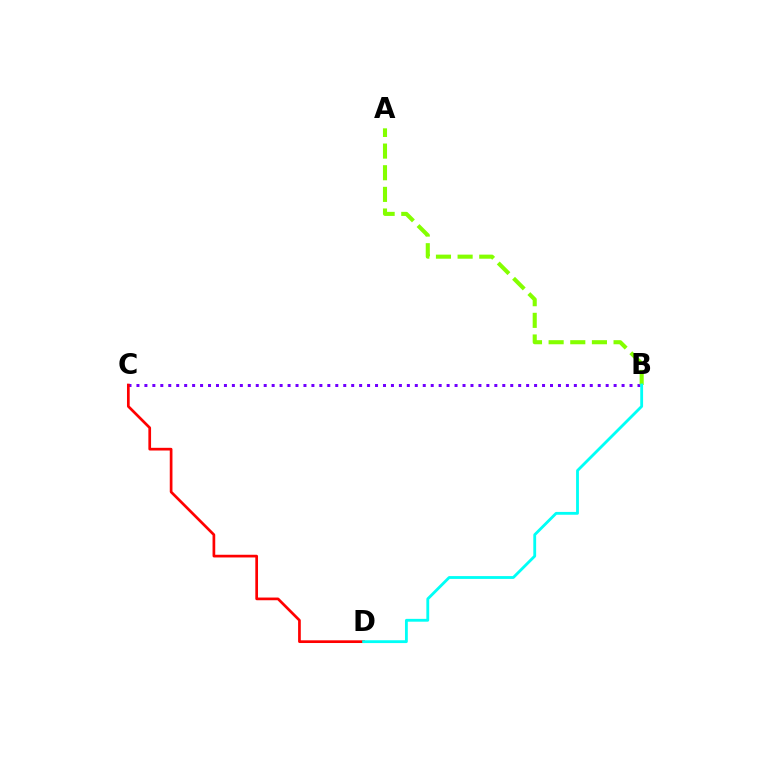{('B', 'C'): [{'color': '#7200ff', 'line_style': 'dotted', 'thickness': 2.16}], ('C', 'D'): [{'color': '#ff0000', 'line_style': 'solid', 'thickness': 1.94}], ('A', 'B'): [{'color': '#84ff00', 'line_style': 'dashed', 'thickness': 2.94}], ('B', 'D'): [{'color': '#00fff6', 'line_style': 'solid', 'thickness': 2.03}]}